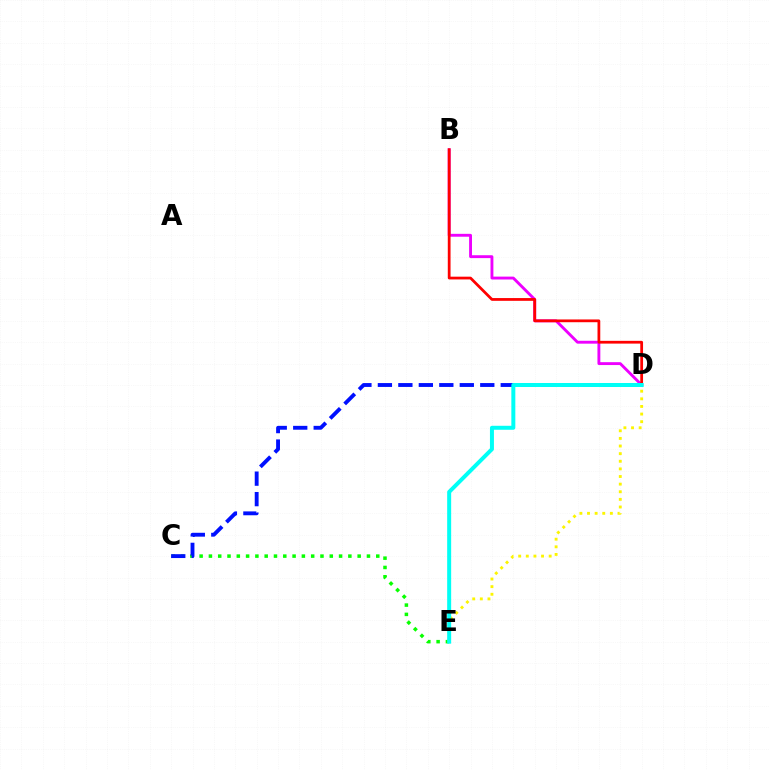{('B', 'D'): [{'color': '#ee00ff', 'line_style': 'solid', 'thickness': 2.08}, {'color': '#ff0000', 'line_style': 'solid', 'thickness': 1.99}], ('C', 'E'): [{'color': '#08ff00', 'line_style': 'dotted', 'thickness': 2.53}], ('C', 'D'): [{'color': '#0010ff', 'line_style': 'dashed', 'thickness': 2.78}], ('D', 'E'): [{'color': '#fcf500', 'line_style': 'dotted', 'thickness': 2.07}, {'color': '#00fff6', 'line_style': 'solid', 'thickness': 2.87}]}